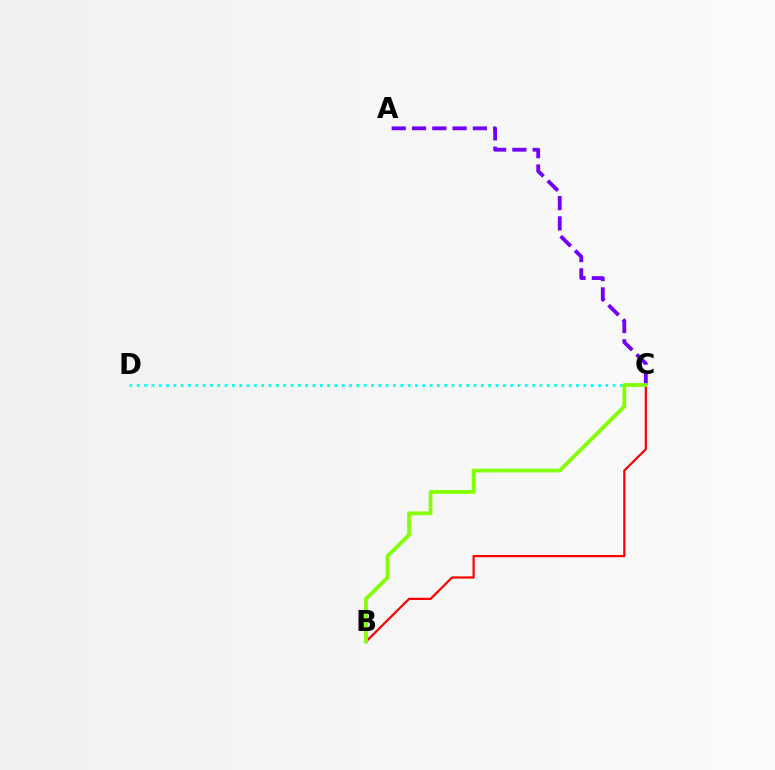{('B', 'C'): [{'color': '#ff0000', 'line_style': 'solid', 'thickness': 1.6}, {'color': '#84ff00', 'line_style': 'solid', 'thickness': 2.7}], ('A', 'C'): [{'color': '#7200ff', 'line_style': 'dashed', 'thickness': 2.76}], ('C', 'D'): [{'color': '#00fff6', 'line_style': 'dotted', 'thickness': 1.99}]}